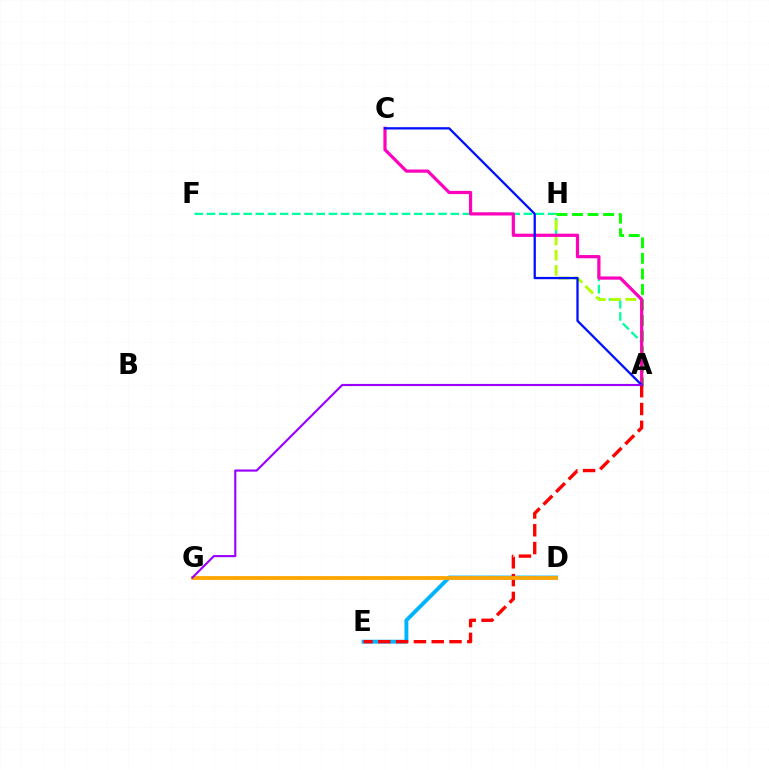{('A', 'F'): [{'color': '#00ff9d', 'line_style': 'dashed', 'thickness': 1.66}], ('A', 'H'): [{'color': '#b3ff00', 'line_style': 'dashed', 'thickness': 2.06}, {'color': '#08ff00', 'line_style': 'dashed', 'thickness': 2.11}], ('A', 'C'): [{'color': '#ff00bd', 'line_style': 'solid', 'thickness': 2.31}, {'color': '#0010ff', 'line_style': 'solid', 'thickness': 1.65}], ('D', 'E'): [{'color': '#00b5ff', 'line_style': 'solid', 'thickness': 2.79}], ('A', 'E'): [{'color': '#ff0000', 'line_style': 'dashed', 'thickness': 2.42}], ('D', 'G'): [{'color': '#ffa500', 'line_style': 'solid', 'thickness': 2.73}], ('A', 'G'): [{'color': '#9b00ff', 'line_style': 'solid', 'thickness': 1.54}]}